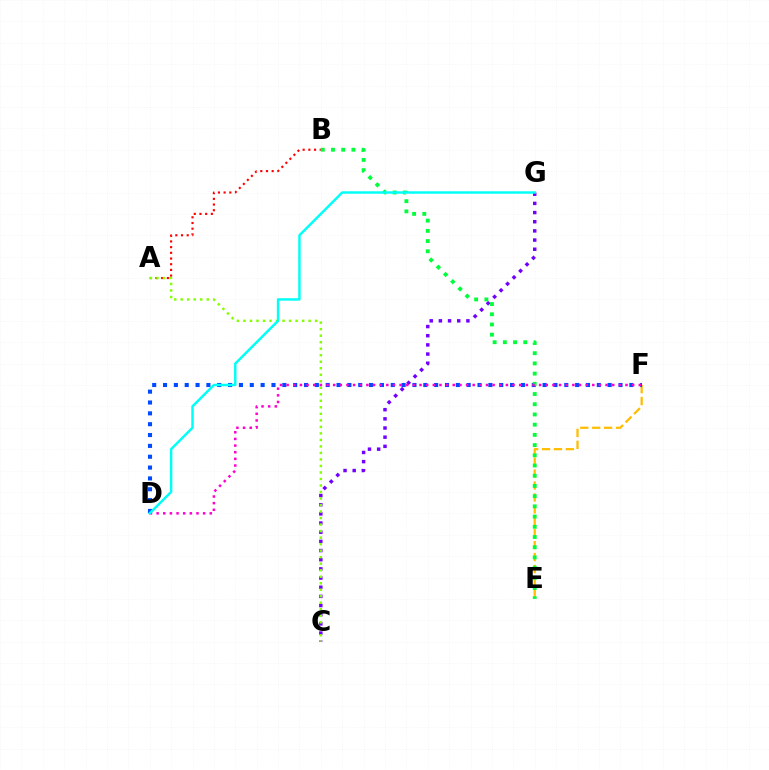{('E', 'F'): [{'color': '#ffbd00', 'line_style': 'dashed', 'thickness': 1.62}], ('A', 'B'): [{'color': '#ff0000', 'line_style': 'dotted', 'thickness': 1.55}], ('D', 'F'): [{'color': '#004bff', 'line_style': 'dotted', 'thickness': 2.95}, {'color': '#ff00cf', 'line_style': 'dotted', 'thickness': 1.81}], ('C', 'G'): [{'color': '#7200ff', 'line_style': 'dotted', 'thickness': 2.49}], ('B', 'E'): [{'color': '#00ff39', 'line_style': 'dotted', 'thickness': 2.77}], ('A', 'C'): [{'color': '#84ff00', 'line_style': 'dotted', 'thickness': 1.77}], ('D', 'G'): [{'color': '#00fff6', 'line_style': 'solid', 'thickness': 1.77}]}